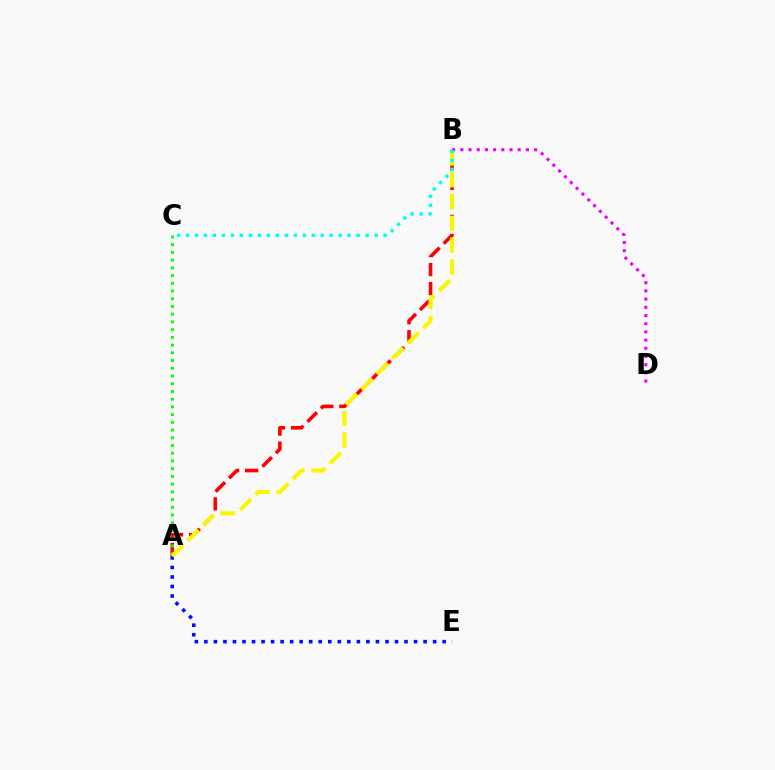{('A', 'B'): [{'color': '#ff0000', 'line_style': 'dashed', 'thickness': 2.59}, {'color': '#fcf500', 'line_style': 'dashed', 'thickness': 2.96}], ('A', 'E'): [{'color': '#0010ff', 'line_style': 'dotted', 'thickness': 2.59}], ('A', 'C'): [{'color': '#08ff00', 'line_style': 'dotted', 'thickness': 2.1}], ('B', 'D'): [{'color': '#ee00ff', 'line_style': 'dotted', 'thickness': 2.23}], ('B', 'C'): [{'color': '#00fff6', 'line_style': 'dotted', 'thickness': 2.44}]}